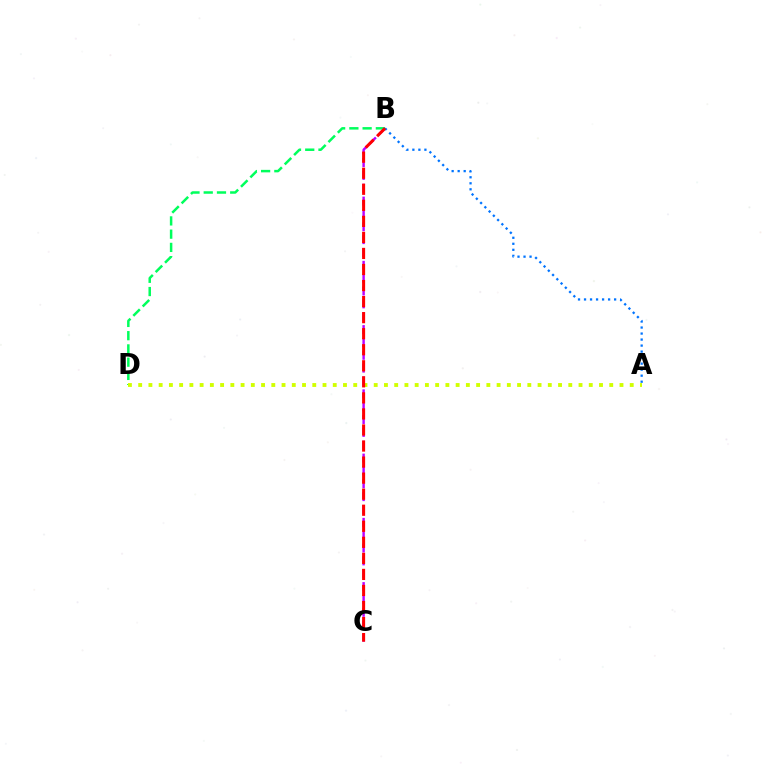{('B', 'D'): [{'color': '#00ff5c', 'line_style': 'dashed', 'thickness': 1.8}], ('B', 'C'): [{'color': '#b900ff', 'line_style': 'dashed', 'thickness': 1.75}, {'color': '#ff0000', 'line_style': 'dashed', 'thickness': 2.18}], ('A', 'D'): [{'color': '#d1ff00', 'line_style': 'dotted', 'thickness': 2.78}], ('A', 'B'): [{'color': '#0074ff', 'line_style': 'dotted', 'thickness': 1.63}]}